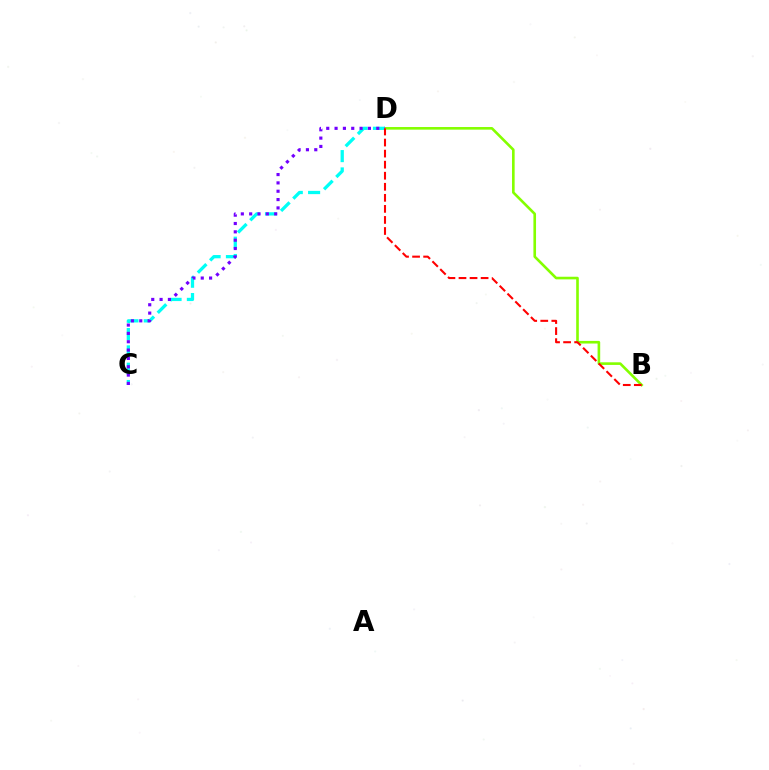{('B', 'D'): [{'color': '#84ff00', 'line_style': 'solid', 'thickness': 1.89}, {'color': '#ff0000', 'line_style': 'dashed', 'thickness': 1.5}], ('C', 'D'): [{'color': '#00fff6', 'line_style': 'dashed', 'thickness': 2.35}, {'color': '#7200ff', 'line_style': 'dotted', 'thickness': 2.27}]}